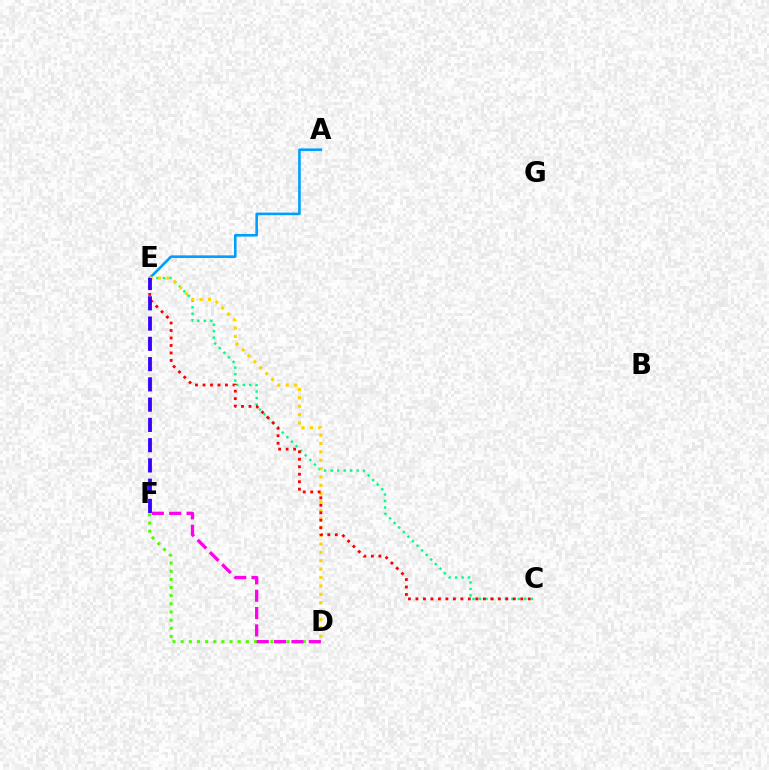{('C', 'E'): [{'color': '#00ff86', 'line_style': 'dotted', 'thickness': 1.76}, {'color': '#ff0000', 'line_style': 'dotted', 'thickness': 2.03}], ('A', 'E'): [{'color': '#009eff', 'line_style': 'solid', 'thickness': 1.88}], ('D', 'E'): [{'color': '#ffd500', 'line_style': 'dotted', 'thickness': 2.28}], ('D', 'F'): [{'color': '#4fff00', 'line_style': 'dotted', 'thickness': 2.21}, {'color': '#ff00ed', 'line_style': 'dashed', 'thickness': 2.36}], ('E', 'F'): [{'color': '#3700ff', 'line_style': 'dashed', 'thickness': 2.75}]}